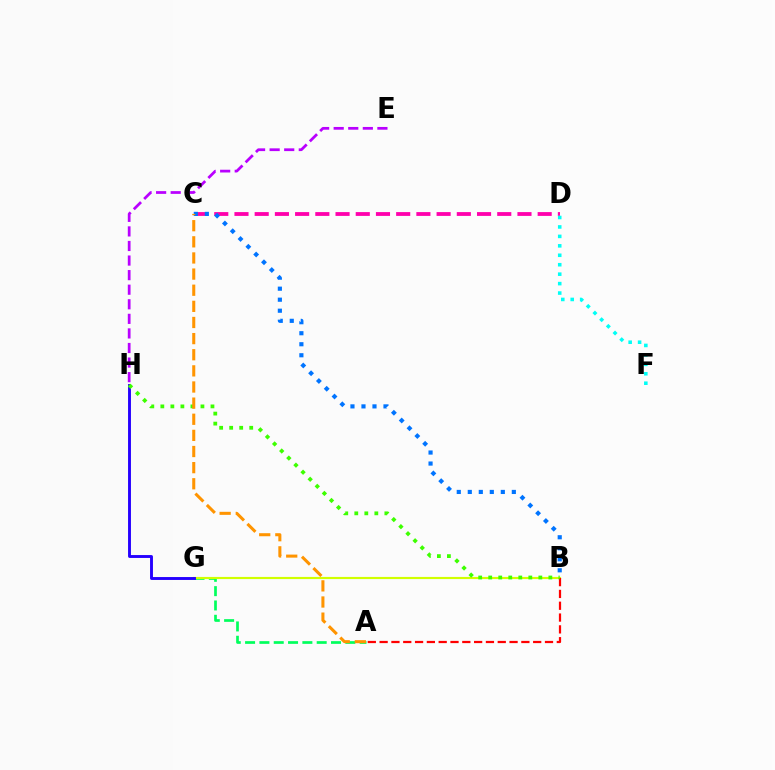{('A', 'G'): [{'color': '#00ff5c', 'line_style': 'dashed', 'thickness': 1.95}], ('B', 'G'): [{'color': '#d1ff00', 'line_style': 'solid', 'thickness': 1.55}], ('C', 'D'): [{'color': '#ff00ac', 'line_style': 'dashed', 'thickness': 2.75}], ('G', 'H'): [{'color': '#2500ff', 'line_style': 'solid', 'thickness': 2.08}], ('A', 'B'): [{'color': '#ff0000', 'line_style': 'dashed', 'thickness': 1.6}], ('B', 'C'): [{'color': '#0074ff', 'line_style': 'dotted', 'thickness': 2.99}], ('D', 'F'): [{'color': '#00fff6', 'line_style': 'dotted', 'thickness': 2.57}], ('B', 'H'): [{'color': '#3dff00', 'line_style': 'dotted', 'thickness': 2.72}], ('A', 'C'): [{'color': '#ff9400', 'line_style': 'dashed', 'thickness': 2.19}], ('E', 'H'): [{'color': '#b900ff', 'line_style': 'dashed', 'thickness': 1.98}]}